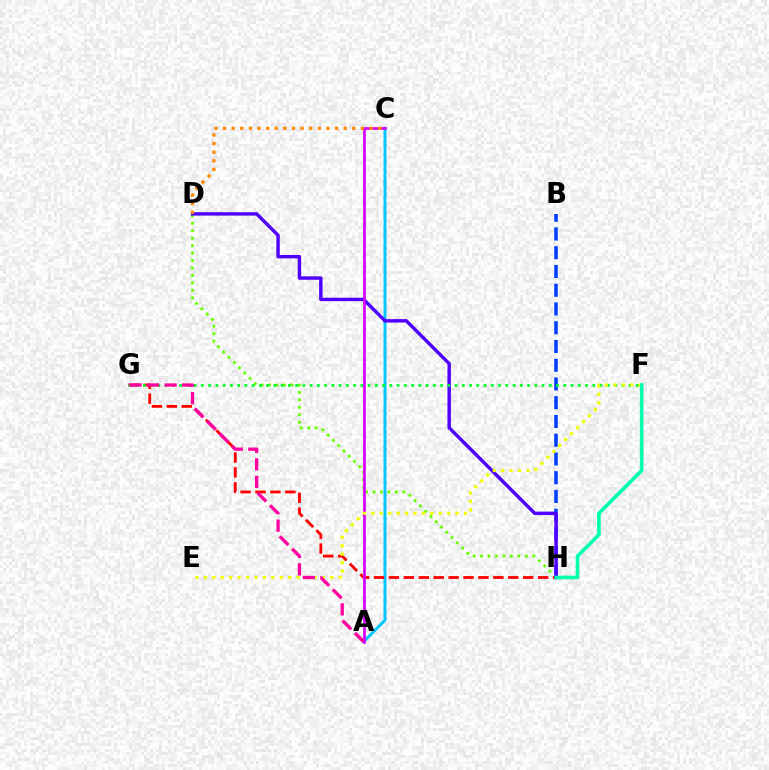{('D', 'H'): [{'color': '#66ff00', 'line_style': 'dotted', 'thickness': 2.02}, {'color': '#4f00ff', 'line_style': 'solid', 'thickness': 2.46}], ('A', 'C'): [{'color': '#00c7ff', 'line_style': 'solid', 'thickness': 2.13}, {'color': '#d600ff', 'line_style': 'solid', 'thickness': 1.94}], ('B', 'H'): [{'color': '#003fff', 'line_style': 'dashed', 'thickness': 2.55}], ('G', 'H'): [{'color': '#ff0000', 'line_style': 'dashed', 'thickness': 2.03}], ('F', 'G'): [{'color': '#00ff27', 'line_style': 'dotted', 'thickness': 1.97}], ('E', 'F'): [{'color': '#eeff00', 'line_style': 'dotted', 'thickness': 2.29}], ('F', 'H'): [{'color': '#00ffaf', 'line_style': 'solid', 'thickness': 2.61}], ('C', 'D'): [{'color': '#ff8800', 'line_style': 'dotted', 'thickness': 2.34}], ('A', 'G'): [{'color': '#ff00a0', 'line_style': 'dashed', 'thickness': 2.38}]}